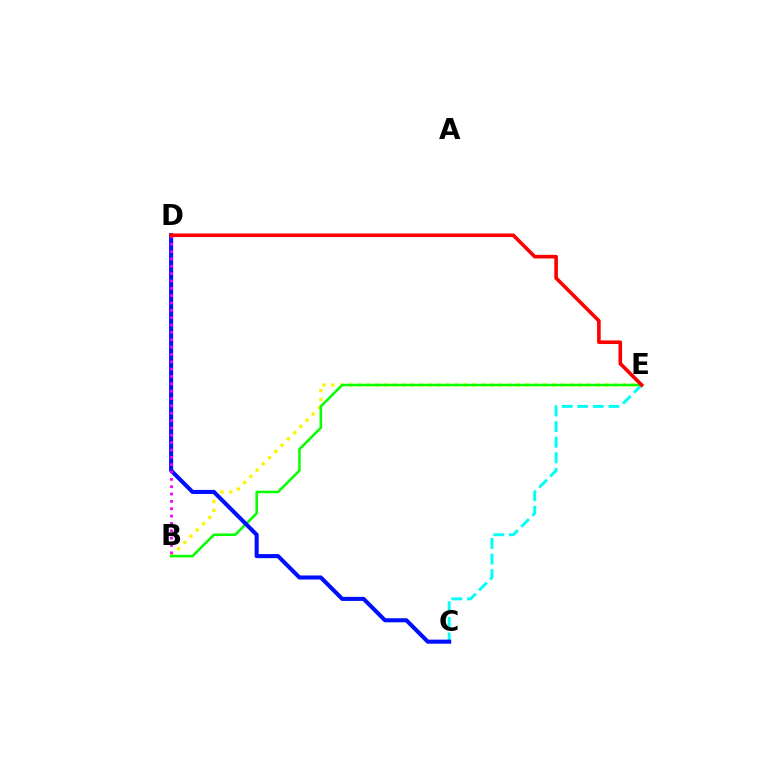{('C', 'E'): [{'color': '#00fff6', 'line_style': 'dashed', 'thickness': 2.12}], ('B', 'E'): [{'color': '#fcf500', 'line_style': 'dotted', 'thickness': 2.4}, {'color': '#08ff00', 'line_style': 'solid', 'thickness': 1.83}], ('C', 'D'): [{'color': '#0010ff', 'line_style': 'solid', 'thickness': 2.93}], ('B', 'D'): [{'color': '#ee00ff', 'line_style': 'dotted', 'thickness': 2.0}], ('D', 'E'): [{'color': '#ff0000', 'line_style': 'solid', 'thickness': 2.6}]}